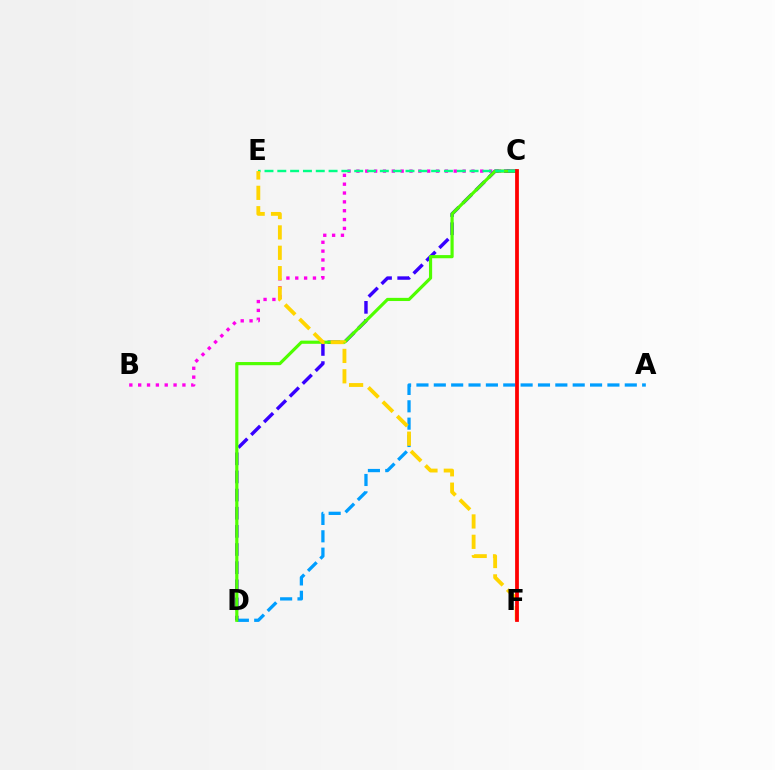{('A', 'D'): [{'color': '#009eff', 'line_style': 'dashed', 'thickness': 2.36}], ('B', 'C'): [{'color': '#ff00ed', 'line_style': 'dotted', 'thickness': 2.4}], ('C', 'D'): [{'color': '#3700ff', 'line_style': 'dashed', 'thickness': 2.47}, {'color': '#4fff00', 'line_style': 'solid', 'thickness': 2.28}], ('C', 'E'): [{'color': '#00ff86', 'line_style': 'dashed', 'thickness': 1.74}], ('E', 'F'): [{'color': '#ffd500', 'line_style': 'dashed', 'thickness': 2.77}], ('C', 'F'): [{'color': '#ff0000', 'line_style': 'solid', 'thickness': 2.72}]}